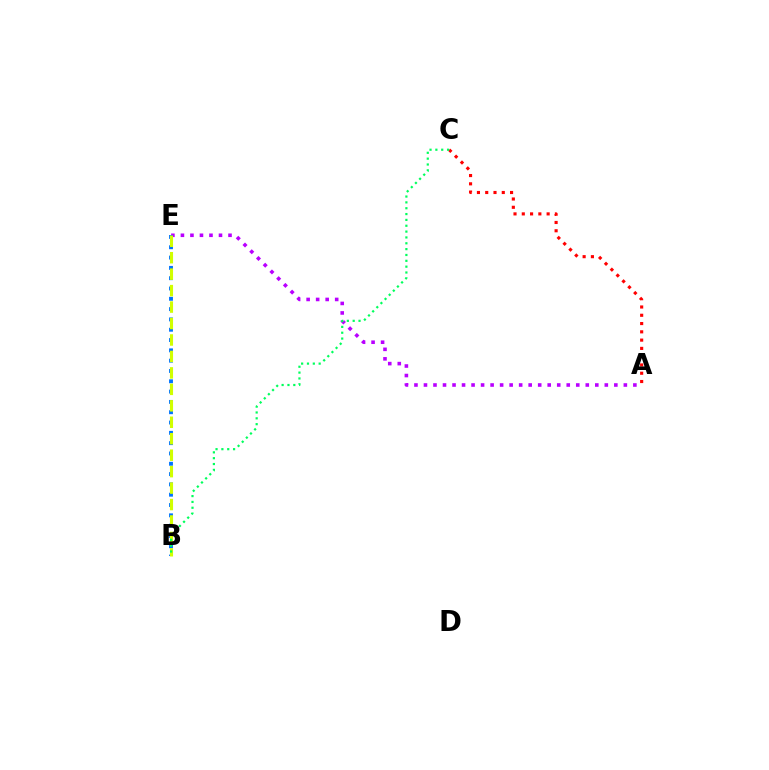{('A', 'E'): [{'color': '#b900ff', 'line_style': 'dotted', 'thickness': 2.59}], ('B', 'E'): [{'color': '#0074ff', 'line_style': 'dotted', 'thickness': 2.8}, {'color': '#d1ff00', 'line_style': 'dashed', 'thickness': 2.24}], ('A', 'C'): [{'color': '#ff0000', 'line_style': 'dotted', 'thickness': 2.25}], ('B', 'C'): [{'color': '#00ff5c', 'line_style': 'dotted', 'thickness': 1.59}]}